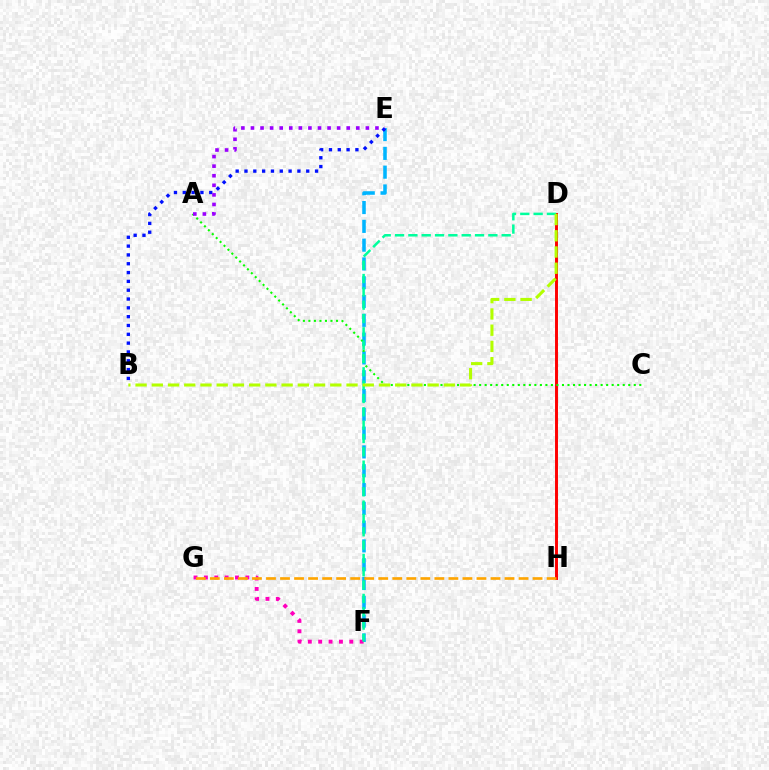{('E', 'F'): [{'color': '#00b5ff', 'line_style': 'dashed', 'thickness': 2.55}], ('D', 'H'): [{'color': '#ff0000', 'line_style': 'solid', 'thickness': 2.11}], ('B', 'E'): [{'color': '#0010ff', 'line_style': 'dotted', 'thickness': 2.4}], ('F', 'G'): [{'color': '#ff00bd', 'line_style': 'dotted', 'thickness': 2.82}], ('A', 'C'): [{'color': '#08ff00', 'line_style': 'dotted', 'thickness': 1.5}], ('D', 'F'): [{'color': '#00ff9d', 'line_style': 'dashed', 'thickness': 1.81}], ('G', 'H'): [{'color': '#ffa500', 'line_style': 'dashed', 'thickness': 1.91}], ('A', 'E'): [{'color': '#9b00ff', 'line_style': 'dotted', 'thickness': 2.6}], ('B', 'D'): [{'color': '#b3ff00', 'line_style': 'dashed', 'thickness': 2.2}]}